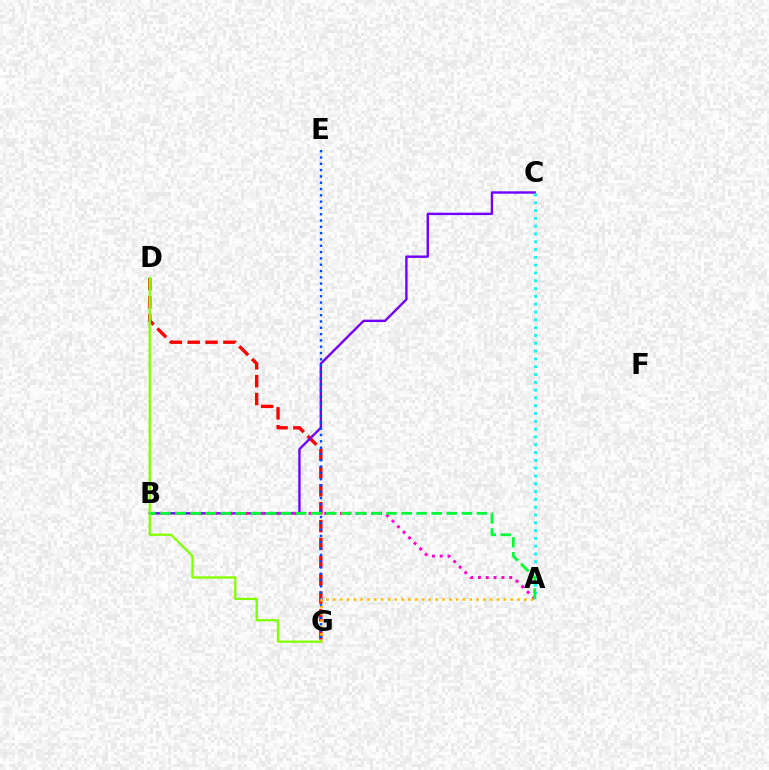{('D', 'G'): [{'color': '#ff0000', 'line_style': 'dashed', 'thickness': 2.43}, {'color': '#84ff00', 'line_style': 'solid', 'thickness': 1.68}], ('B', 'C'): [{'color': '#7200ff', 'line_style': 'solid', 'thickness': 1.72}], ('A', 'B'): [{'color': '#ff00cf', 'line_style': 'dotted', 'thickness': 2.13}, {'color': '#00ff39', 'line_style': 'dashed', 'thickness': 2.05}], ('A', 'C'): [{'color': '#00fff6', 'line_style': 'dotted', 'thickness': 2.12}], ('E', 'G'): [{'color': '#004bff', 'line_style': 'dotted', 'thickness': 1.71}], ('A', 'G'): [{'color': '#ffbd00', 'line_style': 'dotted', 'thickness': 1.85}]}